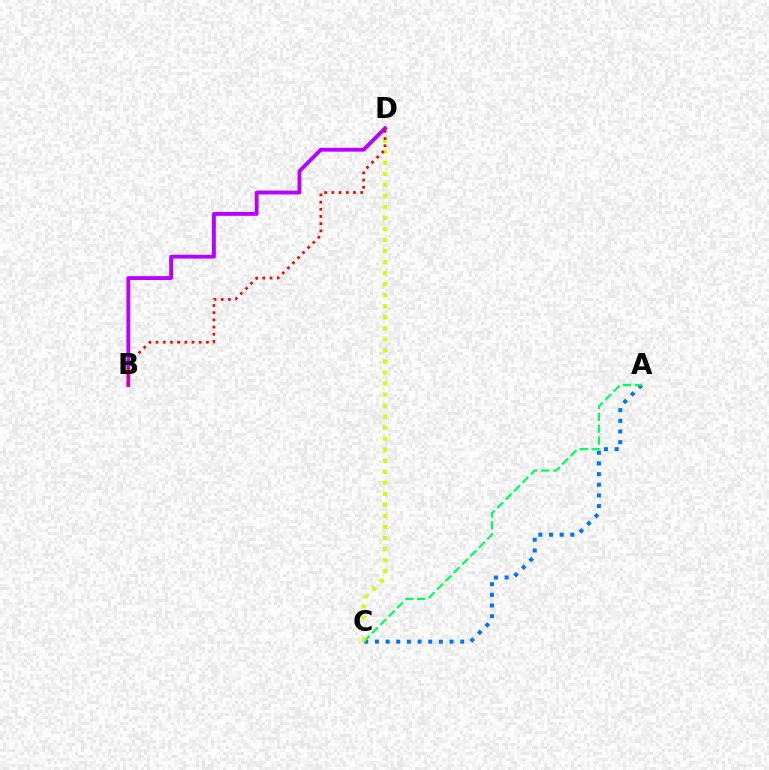{('A', 'C'): [{'color': '#0074ff', 'line_style': 'dotted', 'thickness': 2.9}, {'color': '#00ff5c', 'line_style': 'dashed', 'thickness': 1.61}], ('C', 'D'): [{'color': '#d1ff00', 'line_style': 'dotted', 'thickness': 3.0}], ('B', 'D'): [{'color': '#b900ff', 'line_style': 'solid', 'thickness': 2.78}, {'color': '#ff0000', 'line_style': 'dotted', 'thickness': 1.96}]}